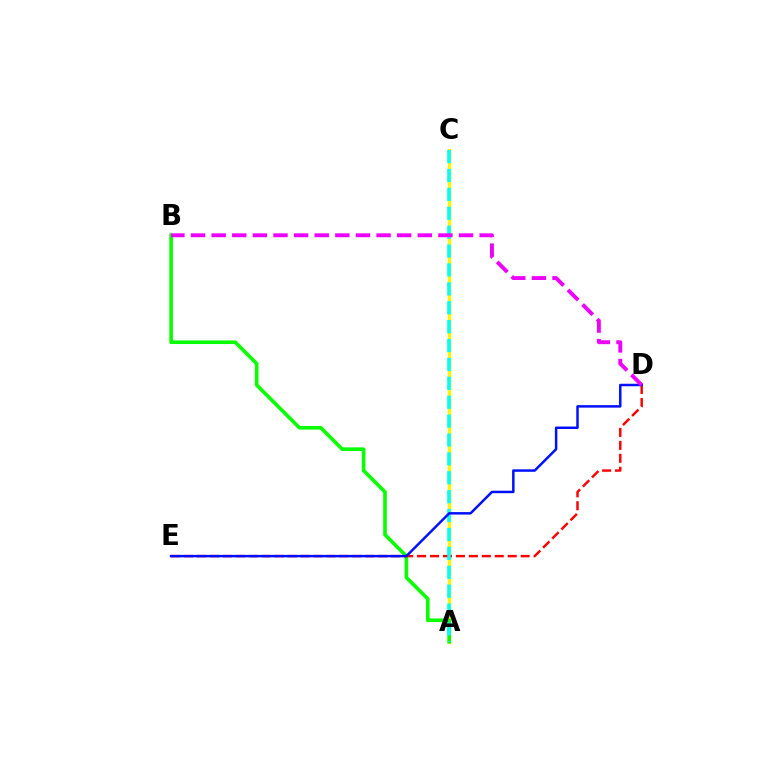{('A', 'C'): [{'color': '#fcf500', 'line_style': 'solid', 'thickness': 2.46}, {'color': '#00fff6', 'line_style': 'dashed', 'thickness': 2.57}], ('A', 'B'): [{'color': '#08ff00', 'line_style': 'solid', 'thickness': 2.6}], ('D', 'E'): [{'color': '#ff0000', 'line_style': 'dashed', 'thickness': 1.76}, {'color': '#0010ff', 'line_style': 'solid', 'thickness': 1.79}], ('B', 'D'): [{'color': '#ee00ff', 'line_style': 'dashed', 'thickness': 2.8}]}